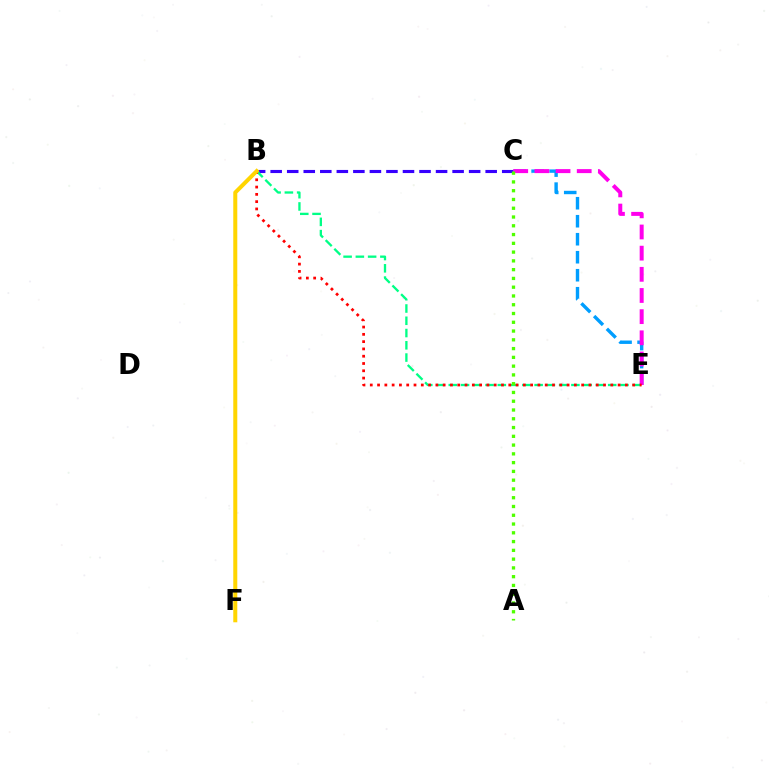{('C', 'E'): [{'color': '#009eff', 'line_style': 'dashed', 'thickness': 2.45}, {'color': '#ff00ed', 'line_style': 'dashed', 'thickness': 2.87}], ('B', 'C'): [{'color': '#3700ff', 'line_style': 'dashed', 'thickness': 2.25}], ('B', 'E'): [{'color': '#00ff86', 'line_style': 'dashed', 'thickness': 1.67}, {'color': '#ff0000', 'line_style': 'dotted', 'thickness': 1.98}], ('A', 'C'): [{'color': '#4fff00', 'line_style': 'dotted', 'thickness': 2.38}], ('B', 'F'): [{'color': '#ffd500', 'line_style': 'solid', 'thickness': 2.89}]}